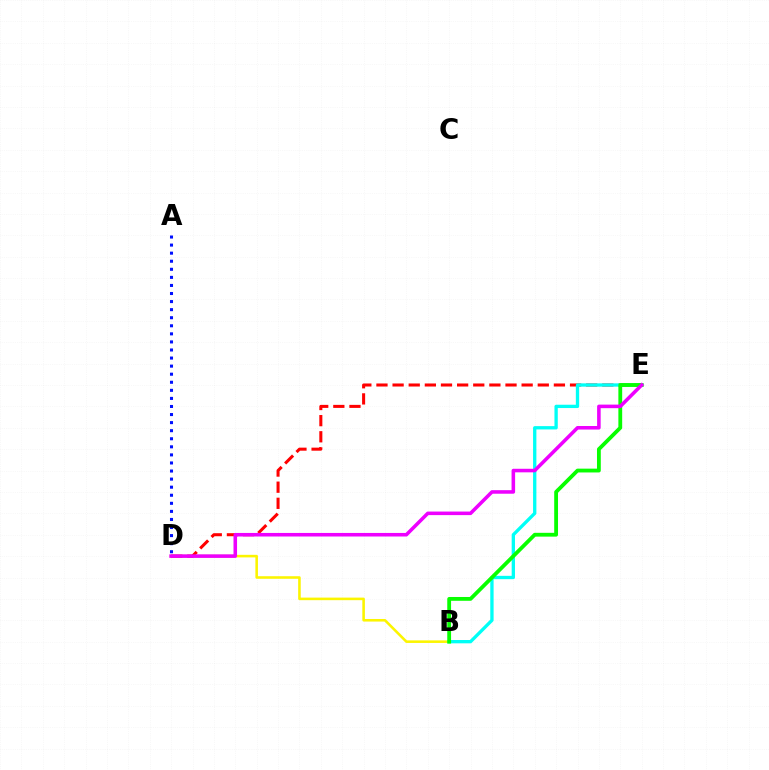{('B', 'D'): [{'color': '#fcf500', 'line_style': 'solid', 'thickness': 1.85}], ('D', 'E'): [{'color': '#ff0000', 'line_style': 'dashed', 'thickness': 2.19}, {'color': '#ee00ff', 'line_style': 'solid', 'thickness': 2.56}], ('A', 'D'): [{'color': '#0010ff', 'line_style': 'dotted', 'thickness': 2.19}], ('B', 'E'): [{'color': '#00fff6', 'line_style': 'solid', 'thickness': 2.39}, {'color': '#08ff00', 'line_style': 'solid', 'thickness': 2.74}]}